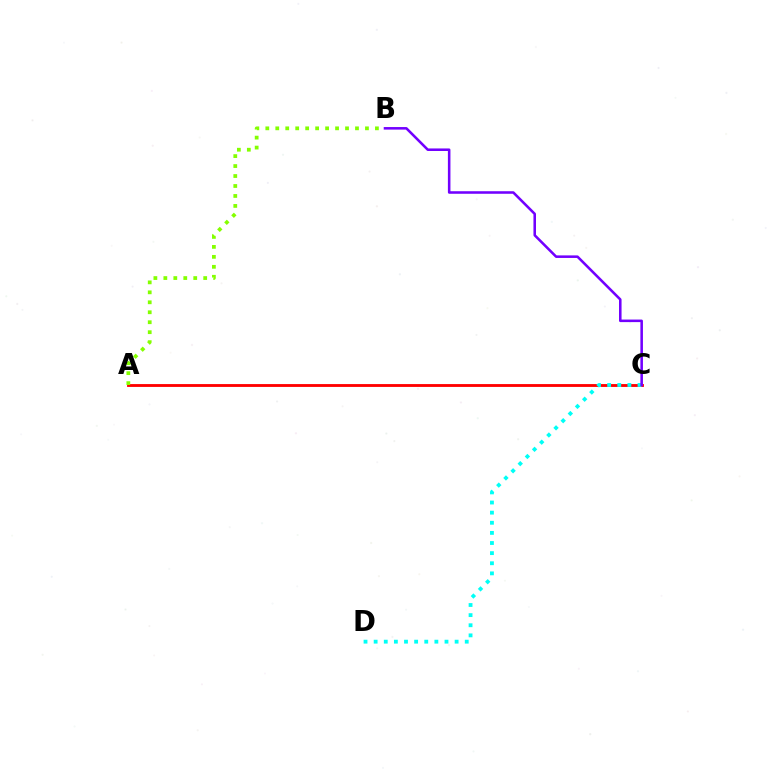{('A', 'C'): [{'color': '#ff0000', 'line_style': 'solid', 'thickness': 2.05}], ('C', 'D'): [{'color': '#00fff6', 'line_style': 'dotted', 'thickness': 2.75}], ('B', 'C'): [{'color': '#7200ff', 'line_style': 'solid', 'thickness': 1.84}], ('A', 'B'): [{'color': '#84ff00', 'line_style': 'dotted', 'thickness': 2.71}]}